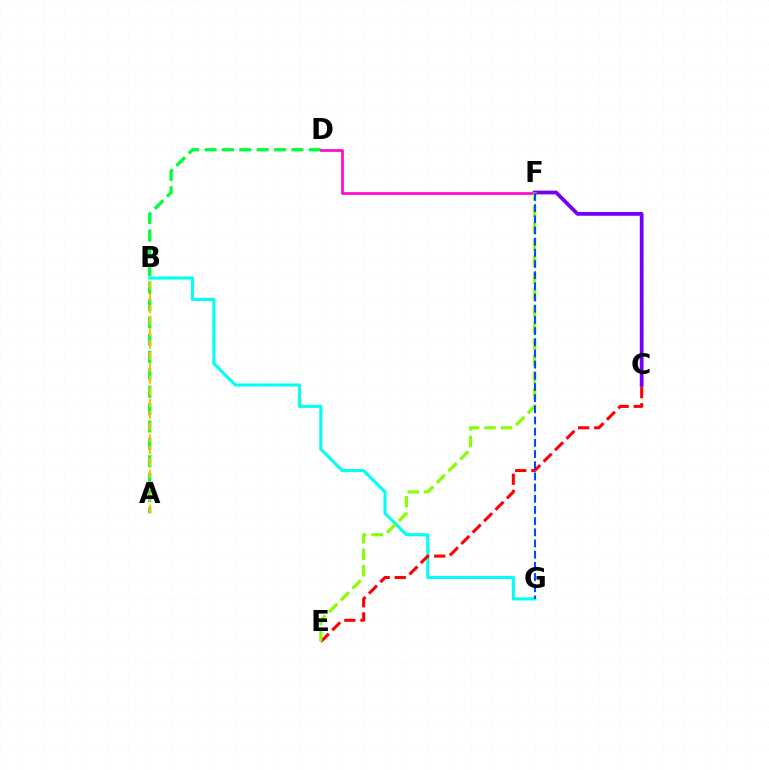{('C', 'F'): [{'color': '#7200ff', 'line_style': 'solid', 'thickness': 2.71}], ('A', 'D'): [{'color': '#00ff39', 'line_style': 'dashed', 'thickness': 2.36}], ('B', 'G'): [{'color': '#00fff6', 'line_style': 'solid', 'thickness': 2.23}], ('C', 'E'): [{'color': '#ff0000', 'line_style': 'dashed', 'thickness': 2.19}], ('A', 'B'): [{'color': '#ffbd00', 'line_style': 'dashed', 'thickness': 1.6}], ('D', 'F'): [{'color': '#ff00cf', 'line_style': 'solid', 'thickness': 1.9}], ('E', 'F'): [{'color': '#84ff00', 'line_style': 'dashed', 'thickness': 2.25}], ('F', 'G'): [{'color': '#004bff', 'line_style': 'dashed', 'thickness': 1.52}]}